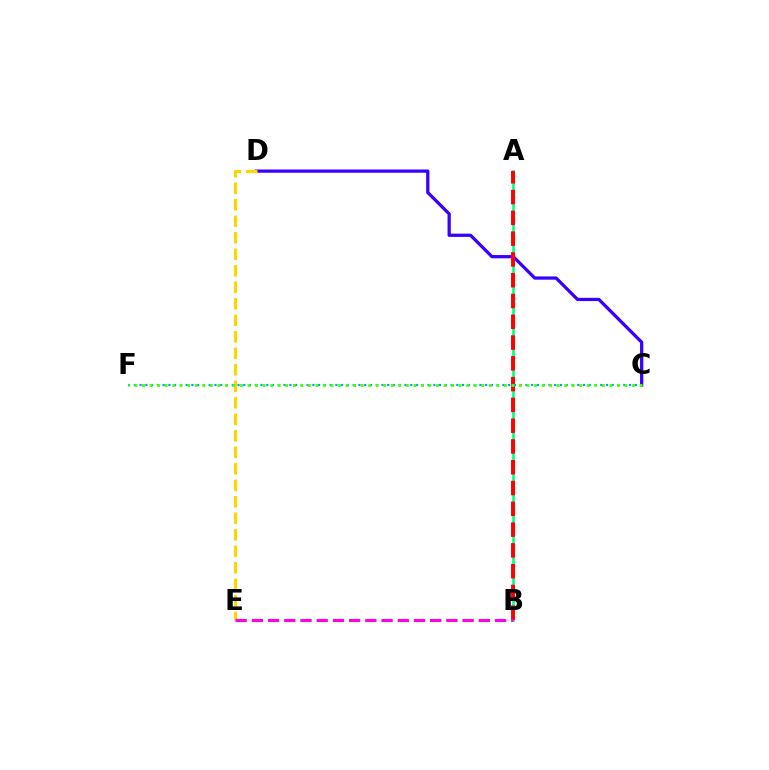{('C', 'D'): [{'color': '#3700ff', 'line_style': 'solid', 'thickness': 2.34}], ('D', 'E'): [{'color': '#ffd500', 'line_style': 'dashed', 'thickness': 2.24}], ('A', 'B'): [{'color': '#00ff86', 'line_style': 'solid', 'thickness': 1.92}, {'color': '#ff0000', 'line_style': 'dashed', 'thickness': 2.82}], ('C', 'F'): [{'color': '#009eff', 'line_style': 'dotted', 'thickness': 1.56}, {'color': '#4fff00', 'line_style': 'dotted', 'thickness': 2.05}], ('B', 'E'): [{'color': '#ff00ed', 'line_style': 'dashed', 'thickness': 2.2}]}